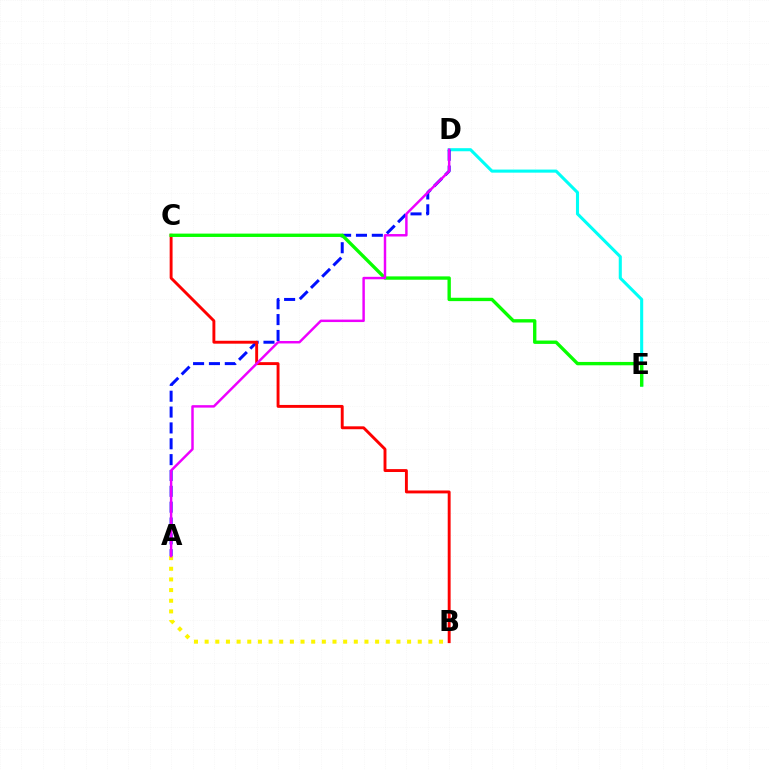{('D', 'E'): [{'color': '#00fff6', 'line_style': 'solid', 'thickness': 2.22}], ('A', 'D'): [{'color': '#0010ff', 'line_style': 'dashed', 'thickness': 2.15}, {'color': '#ee00ff', 'line_style': 'solid', 'thickness': 1.77}], ('B', 'C'): [{'color': '#ff0000', 'line_style': 'solid', 'thickness': 2.09}], ('C', 'E'): [{'color': '#08ff00', 'line_style': 'solid', 'thickness': 2.42}], ('A', 'B'): [{'color': '#fcf500', 'line_style': 'dotted', 'thickness': 2.89}]}